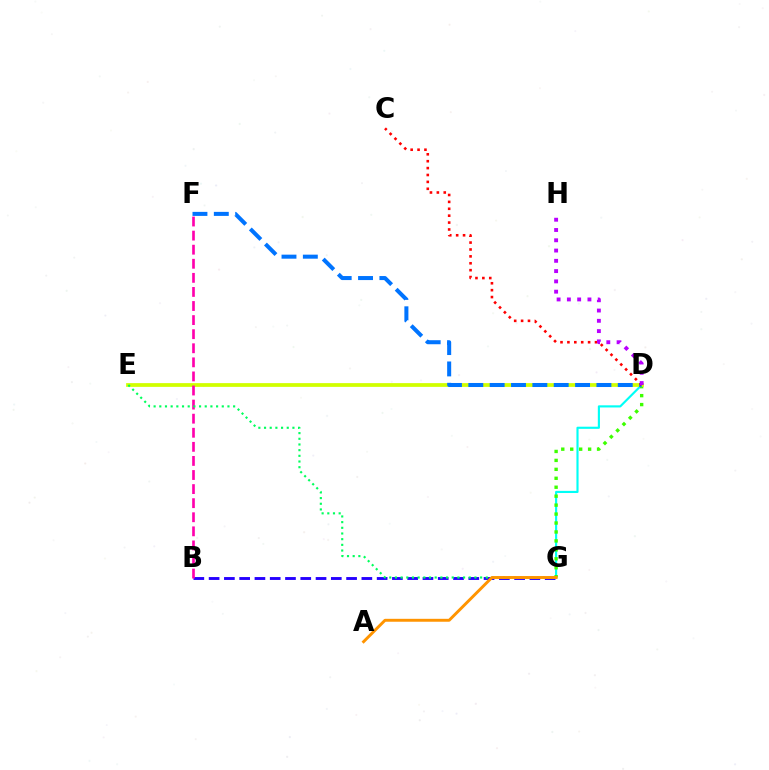{('D', 'G'): [{'color': '#00fff6', 'line_style': 'solid', 'thickness': 1.54}, {'color': '#3dff00', 'line_style': 'dotted', 'thickness': 2.43}], ('B', 'G'): [{'color': '#2500ff', 'line_style': 'dashed', 'thickness': 2.08}], ('D', 'E'): [{'color': '#d1ff00', 'line_style': 'solid', 'thickness': 2.7}], ('D', 'F'): [{'color': '#0074ff', 'line_style': 'dashed', 'thickness': 2.9}], ('B', 'F'): [{'color': '#ff00ac', 'line_style': 'dashed', 'thickness': 1.91}], ('E', 'G'): [{'color': '#00ff5c', 'line_style': 'dotted', 'thickness': 1.54}], ('C', 'D'): [{'color': '#ff0000', 'line_style': 'dotted', 'thickness': 1.87}], ('A', 'G'): [{'color': '#ff9400', 'line_style': 'solid', 'thickness': 2.1}], ('D', 'H'): [{'color': '#b900ff', 'line_style': 'dotted', 'thickness': 2.79}]}